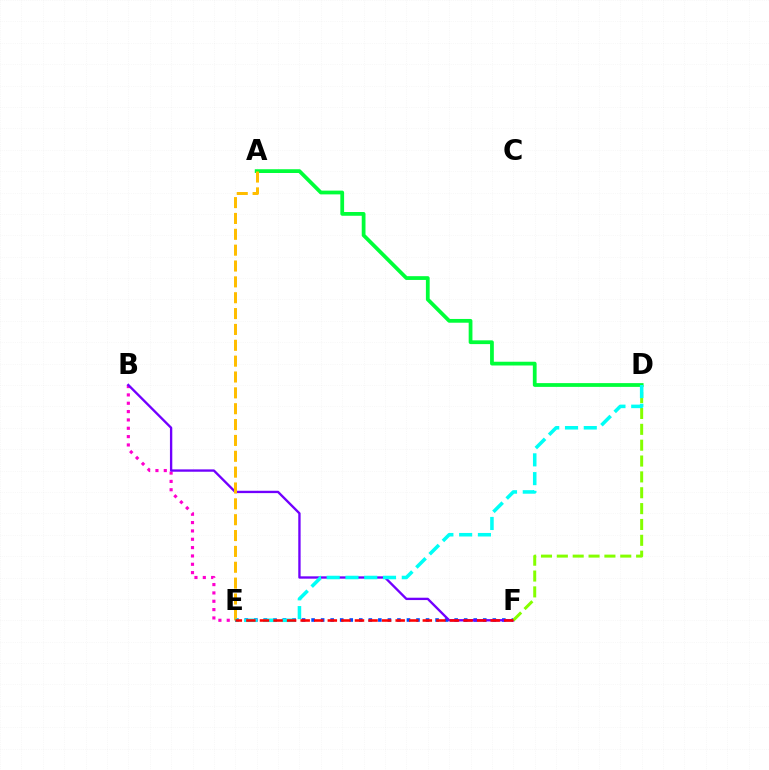{('B', 'E'): [{'color': '#ff00cf', 'line_style': 'dotted', 'thickness': 2.27}], ('E', 'F'): [{'color': '#004bff', 'line_style': 'dotted', 'thickness': 2.59}, {'color': '#ff0000', 'line_style': 'dashed', 'thickness': 1.84}], ('A', 'D'): [{'color': '#00ff39', 'line_style': 'solid', 'thickness': 2.71}], ('B', 'F'): [{'color': '#7200ff', 'line_style': 'solid', 'thickness': 1.69}], ('D', 'F'): [{'color': '#84ff00', 'line_style': 'dashed', 'thickness': 2.15}], ('A', 'E'): [{'color': '#ffbd00', 'line_style': 'dashed', 'thickness': 2.15}], ('D', 'E'): [{'color': '#00fff6', 'line_style': 'dashed', 'thickness': 2.55}]}